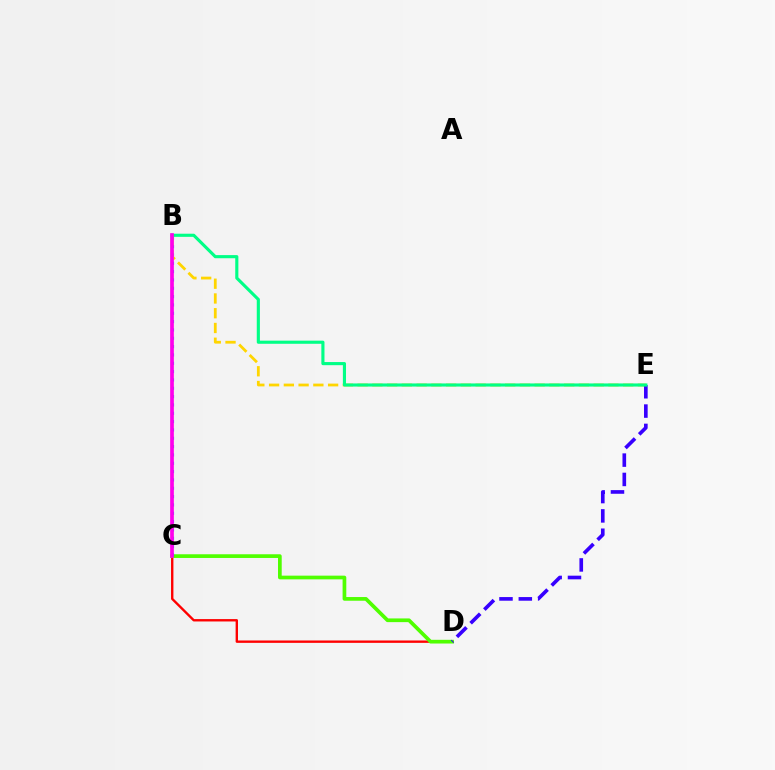{('C', 'D'): [{'color': '#ff0000', 'line_style': 'solid', 'thickness': 1.71}, {'color': '#4fff00', 'line_style': 'solid', 'thickness': 2.67}], ('B', 'C'): [{'color': '#009eff', 'line_style': 'dotted', 'thickness': 2.26}, {'color': '#ff00ed', 'line_style': 'solid', 'thickness': 2.65}], ('B', 'E'): [{'color': '#ffd500', 'line_style': 'dashed', 'thickness': 2.0}, {'color': '#00ff86', 'line_style': 'solid', 'thickness': 2.25}], ('D', 'E'): [{'color': '#3700ff', 'line_style': 'dashed', 'thickness': 2.63}]}